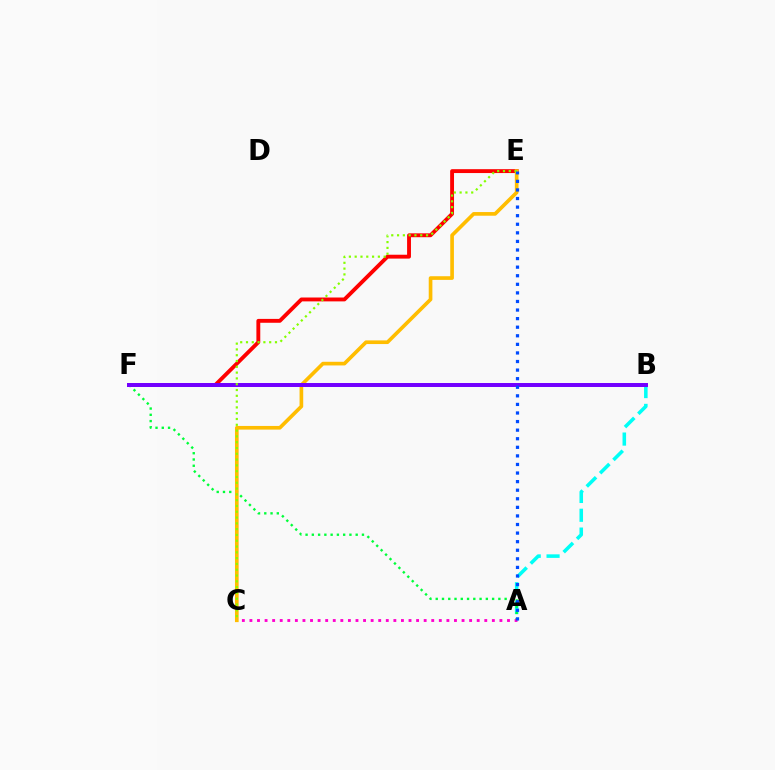{('A', 'B'): [{'color': '#00fff6', 'line_style': 'dashed', 'thickness': 2.56}], ('E', 'F'): [{'color': '#ff0000', 'line_style': 'solid', 'thickness': 2.79}], ('A', 'F'): [{'color': '#00ff39', 'line_style': 'dotted', 'thickness': 1.7}], ('C', 'E'): [{'color': '#ffbd00', 'line_style': 'solid', 'thickness': 2.63}, {'color': '#84ff00', 'line_style': 'dotted', 'thickness': 1.58}], ('A', 'C'): [{'color': '#ff00cf', 'line_style': 'dotted', 'thickness': 2.06}], ('B', 'F'): [{'color': '#7200ff', 'line_style': 'solid', 'thickness': 2.86}], ('A', 'E'): [{'color': '#004bff', 'line_style': 'dotted', 'thickness': 2.33}]}